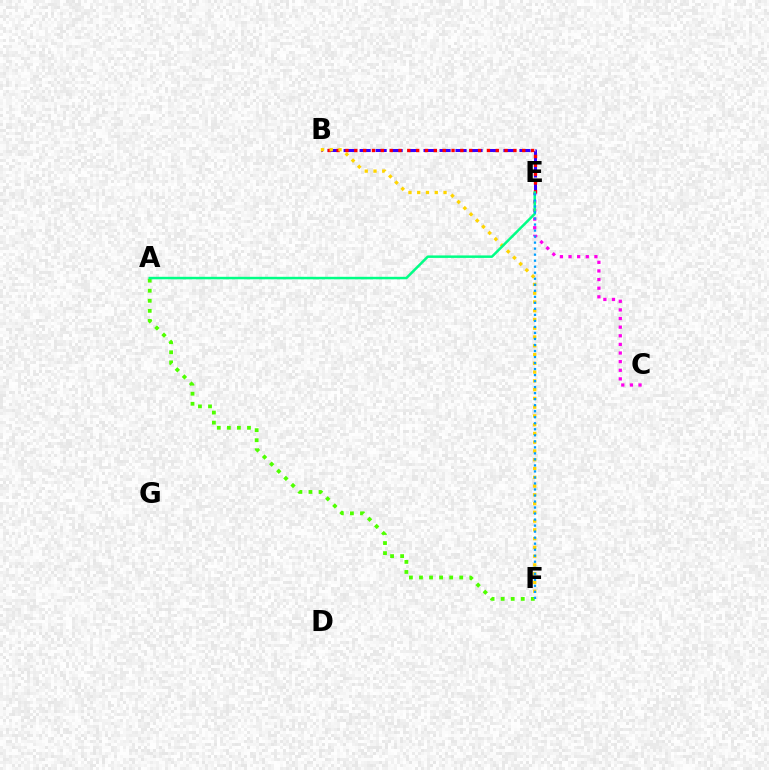{('A', 'F'): [{'color': '#4fff00', 'line_style': 'dotted', 'thickness': 2.73}], ('B', 'E'): [{'color': '#3700ff', 'line_style': 'dashed', 'thickness': 2.17}, {'color': '#ff0000', 'line_style': 'dotted', 'thickness': 2.4}], ('C', 'E'): [{'color': '#ff00ed', 'line_style': 'dotted', 'thickness': 2.34}], ('B', 'F'): [{'color': '#ffd500', 'line_style': 'dotted', 'thickness': 2.38}], ('A', 'E'): [{'color': '#00ff86', 'line_style': 'solid', 'thickness': 1.8}], ('E', 'F'): [{'color': '#009eff', 'line_style': 'dotted', 'thickness': 1.64}]}